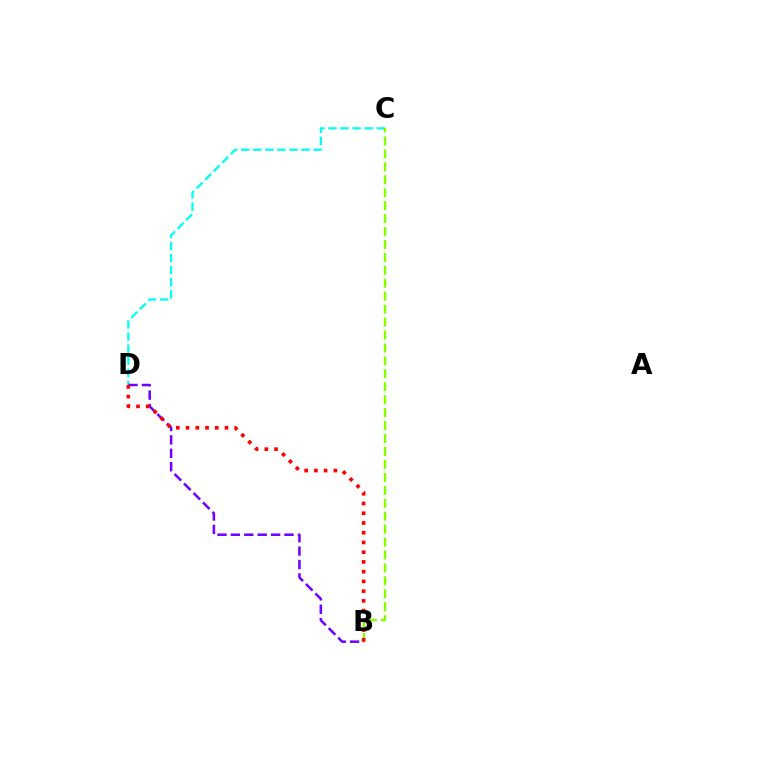{('C', 'D'): [{'color': '#00fff6', 'line_style': 'dashed', 'thickness': 1.64}], ('B', 'C'): [{'color': '#84ff00', 'line_style': 'dashed', 'thickness': 1.76}], ('B', 'D'): [{'color': '#7200ff', 'line_style': 'dashed', 'thickness': 1.82}, {'color': '#ff0000', 'line_style': 'dotted', 'thickness': 2.65}]}